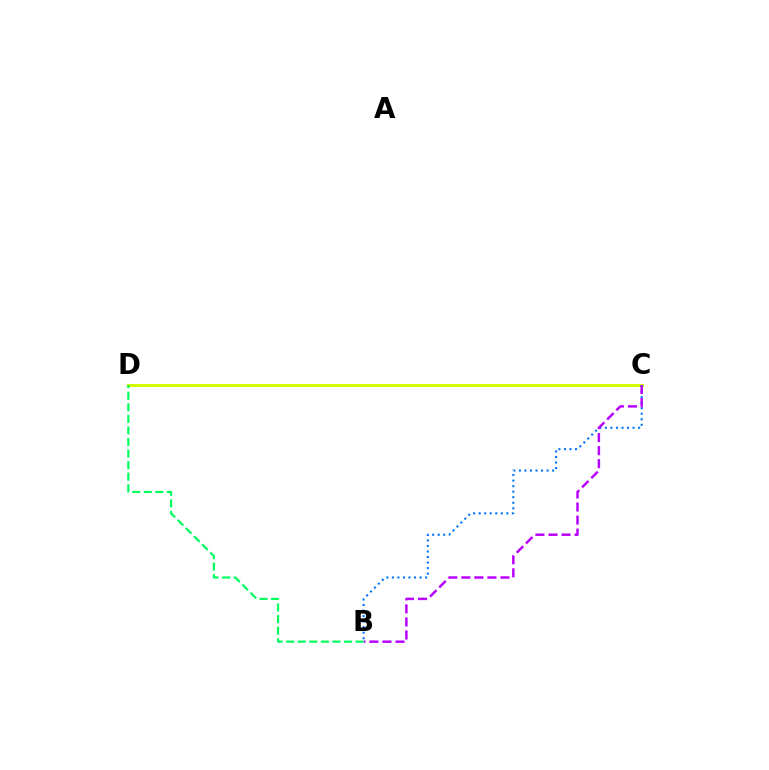{('C', 'D'): [{'color': '#ff0000', 'line_style': 'dashed', 'thickness': 2.04}, {'color': '#d1ff00', 'line_style': 'solid', 'thickness': 2.15}], ('B', 'C'): [{'color': '#0074ff', 'line_style': 'dotted', 'thickness': 1.5}, {'color': '#b900ff', 'line_style': 'dashed', 'thickness': 1.77}], ('B', 'D'): [{'color': '#00ff5c', 'line_style': 'dashed', 'thickness': 1.57}]}